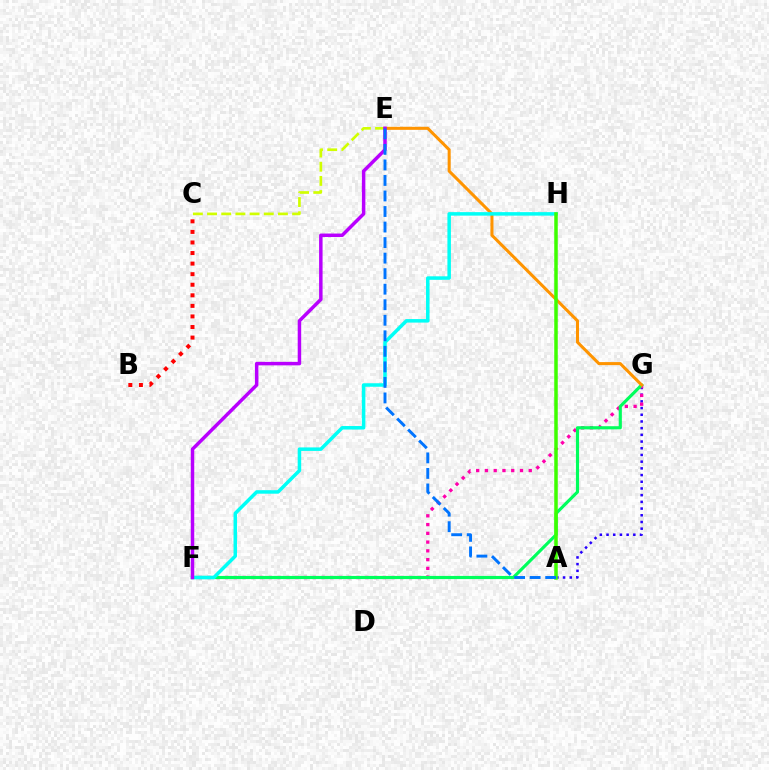{('C', 'E'): [{'color': '#d1ff00', 'line_style': 'dashed', 'thickness': 1.93}], ('A', 'G'): [{'color': '#2500ff', 'line_style': 'dotted', 'thickness': 1.82}], ('F', 'G'): [{'color': '#ff00ac', 'line_style': 'dotted', 'thickness': 2.38}, {'color': '#00ff5c', 'line_style': 'solid', 'thickness': 2.26}], ('E', 'G'): [{'color': '#ff9400', 'line_style': 'solid', 'thickness': 2.19}], ('F', 'H'): [{'color': '#00fff6', 'line_style': 'solid', 'thickness': 2.52}], ('A', 'H'): [{'color': '#3dff00', 'line_style': 'solid', 'thickness': 2.52}], ('E', 'F'): [{'color': '#b900ff', 'line_style': 'solid', 'thickness': 2.5}], ('B', 'C'): [{'color': '#ff0000', 'line_style': 'dotted', 'thickness': 2.87}], ('A', 'E'): [{'color': '#0074ff', 'line_style': 'dashed', 'thickness': 2.11}]}